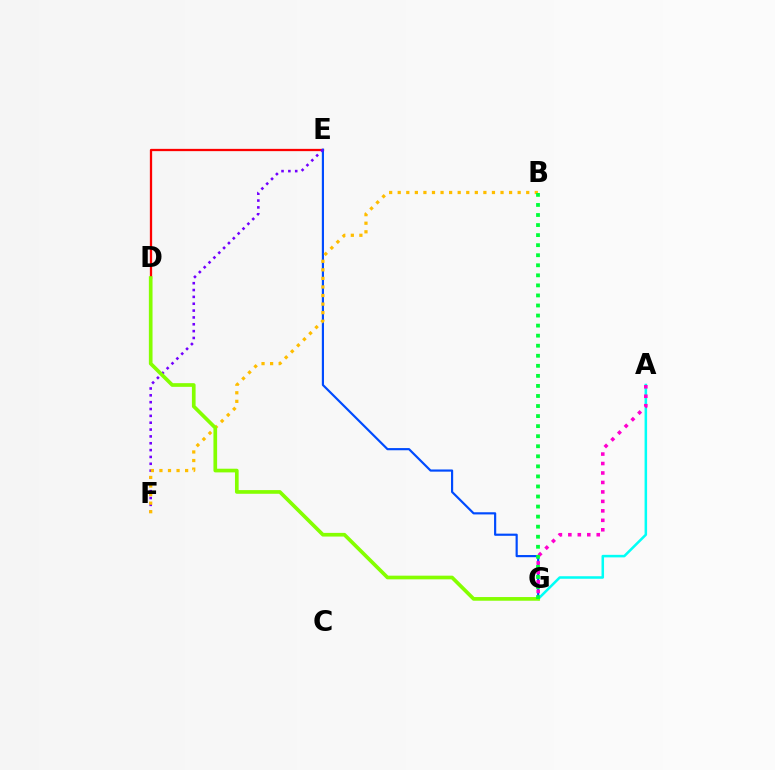{('D', 'E'): [{'color': '#ff0000', 'line_style': 'solid', 'thickness': 1.64}], ('A', 'G'): [{'color': '#00fff6', 'line_style': 'solid', 'thickness': 1.82}, {'color': '#ff00cf', 'line_style': 'dotted', 'thickness': 2.57}], ('E', 'G'): [{'color': '#004bff', 'line_style': 'solid', 'thickness': 1.57}], ('E', 'F'): [{'color': '#7200ff', 'line_style': 'dotted', 'thickness': 1.86}], ('B', 'F'): [{'color': '#ffbd00', 'line_style': 'dotted', 'thickness': 2.33}], ('D', 'G'): [{'color': '#84ff00', 'line_style': 'solid', 'thickness': 2.65}], ('B', 'G'): [{'color': '#00ff39', 'line_style': 'dotted', 'thickness': 2.73}]}